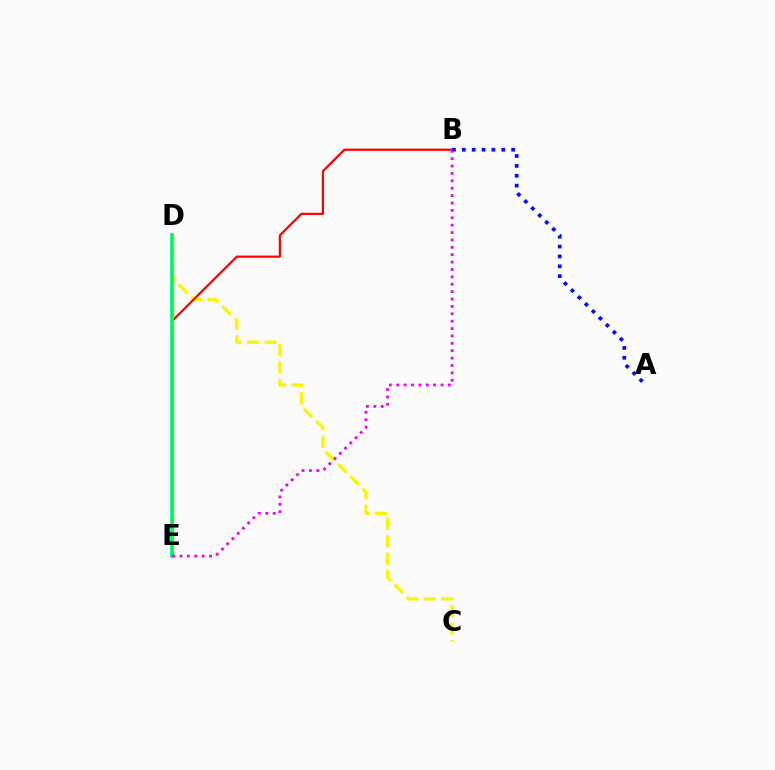{('C', 'D'): [{'color': '#fcf500', 'line_style': 'dashed', 'thickness': 2.36}], ('B', 'E'): [{'color': '#ff0000', 'line_style': 'solid', 'thickness': 1.59}, {'color': '#ee00ff', 'line_style': 'dotted', 'thickness': 2.01}], ('D', 'E'): [{'color': '#00fff6', 'line_style': 'solid', 'thickness': 2.8}, {'color': '#08ff00', 'line_style': 'solid', 'thickness': 1.73}], ('A', 'B'): [{'color': '#0010ff', 'line_style': 'dotted', 'thickness': 2.68}]}